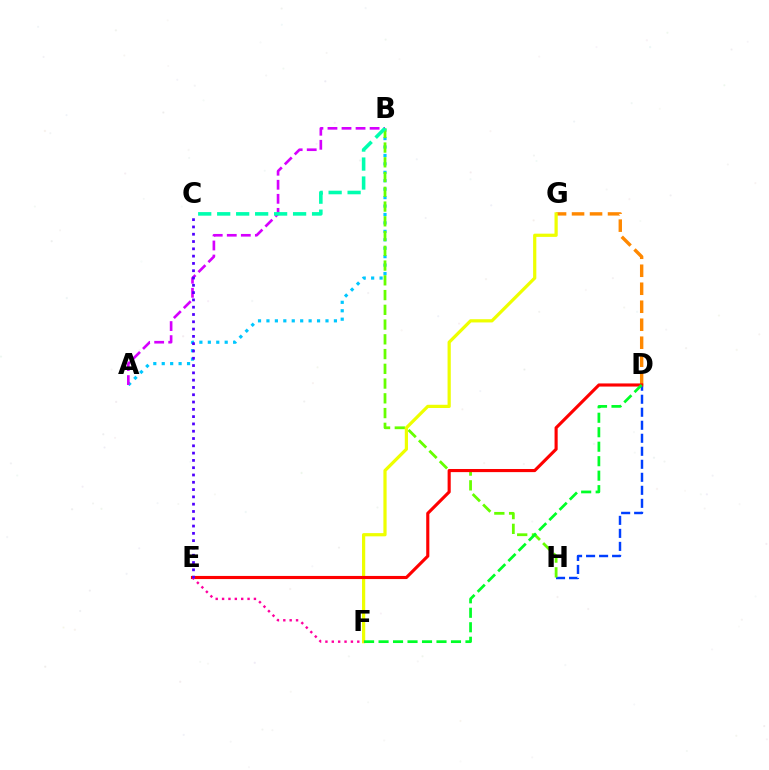{('A', 'B'): [{'color': '#00c7ff', 'line_style': 'dotted', 'thickness': 2.29}, {'color': '#d600ff', 'line_style': 'dashed', 'thickness': 1.91}], ('D', 'G'): [{'color': '#ff8800', 'line_style': 'dashed', 'thickness': 2.44}], ('D', 'H'): [{'color': '#003fff', 'line_style': 'dashed', 'thickness': 1.77}], ('B', 'H'): [{'color': '#66ff00', 'line_style': 'dashed', 'thickness': 2.0}], ('F', 'G'): [{'color': '#eeff00', 'line_style': 'solid', 'thickness': 2.32}], ('D', 'E'): [{'color': '#ff0000', 'line_style': 'solid', 'thickness': 2.25}], ('E', 'F'): [{'color': '#ff00a0', 'line_style': 'dotted', 'thickness': 1.73}], ('C', 'E'): [{'color': '#4f00ff', 'line_style': 'dotted', 'thickness': 1.98}], ('B', 'C'): [{'color': '#00ffaf', 'line_style': 'dashed', 'thickness': 2.58}], ('D', 'F'): [{'color': '#00ff27', 'line_style': 'dashed', 'thickness': 1.97}]}